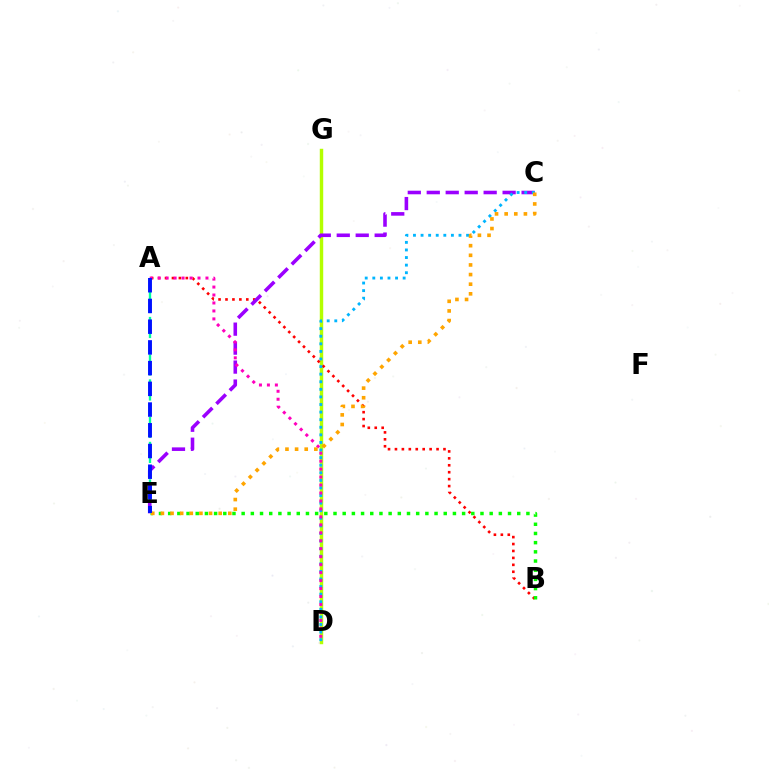{('D', 'G'): [{'color': '#b3ff00', 'line_style': 'solid', 'thickness': 2.48}], ('A', 'B'): [{'color': '#ff0000', 'line_style': 'dotted', 'thickness': 1.88}], ('A', 'E'): [{'color': '#00ff9d', 'line_style': 'dashed', 'thickness': 1.7}, {'color': '#0010ff', 'line_style': 'dashed', 'thickness': 2.81}], ('C', 'E'): [{'color': '#9b00ff', 'line_style': 'dashed', 'thickness': 2.58}, {'color': '#ffa500', 'line_style': 'dotted', 'thickness': 2.62}], ('C', 'D'): [{'color': '#00b5ff', 'line_style': 'dotted', 'thickness': 2.06}], ('A', 'D'): [{'color': '#ff00bd', 'line_style': 'dotted', 'thickness': 2.16}], ('B', 'E'): [{'color': '#08ff00', 'line_style': 'dotted', 'thickness': 2.5}]}